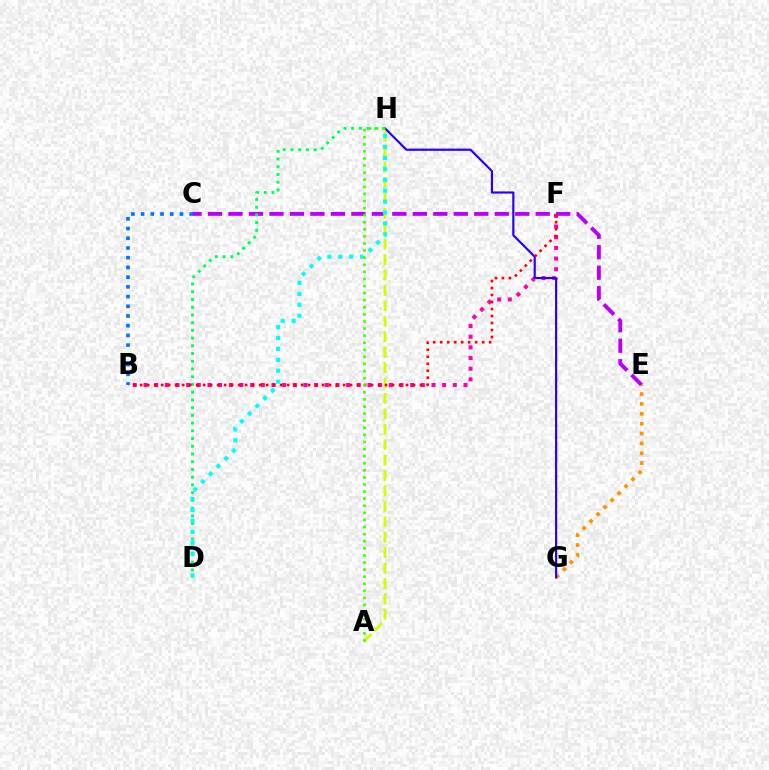{('C', 'E'): [{'color': '#b900ff', 'line_style': 'dashed', 'thickness': 2.78}], ('B', 'C'): [{'color': '#0074ff', 'line_style': 'dotted', 'thickness': 2.64}], ('D', 'H'): [{'color': '#00ff5c', 'line_style': 'dotted', 'thickness': 2.1}, {'color': '#00fff6', 'line_style': 'dotted', 'thickness': 2.97}], ('E', 'G'): [{'color': '#ff9400', 'line_style': 'dotted', 'thickness': 2.68}], ('B', 'F'): [{'color': '#ff00ac', 'line_style': 'dotted', 'thickness': 2.9}, {'color': '#ff0000', 'line_style': 'dotted', 'thickness': 1.9}], ('A', 'H'): [{'color': '#d1ff00', 'line_style': 'dashed', 'thickness': 2.09}, {'color': '#3dff00', 'line_style': 'dotted', 'thickness': 1.93}], ('G', 'H'): [{'color': '#2500ff', 'line_style': 'solid', 'thickness': 1.56}]}